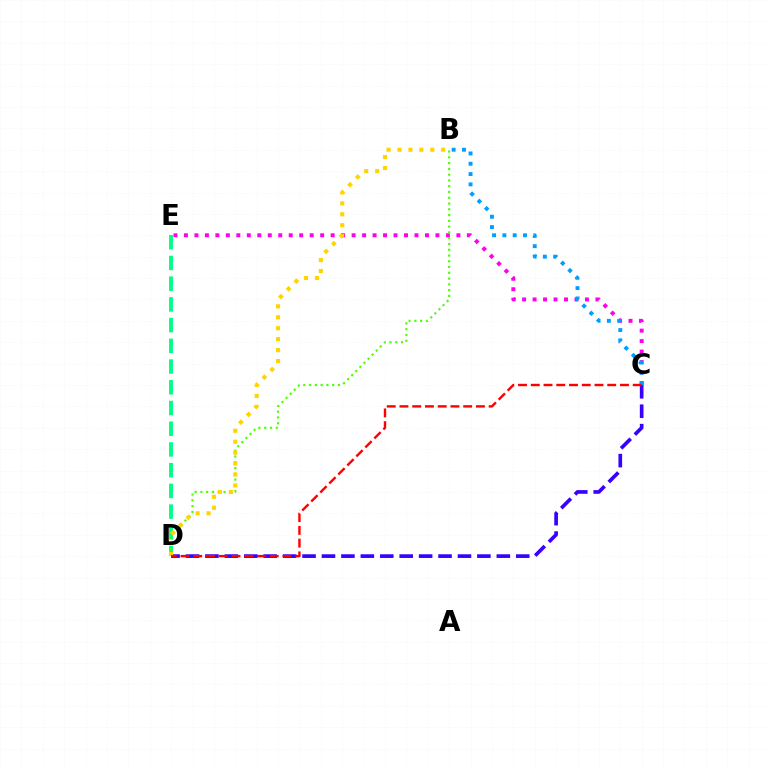{('C', 'E'): [{'color': '#ff00ed', 'line_style': 'dotted', 'thickness': 2.85}], ('B', 'C'): [{'color': '#009eff', 'line_style': 'dotted', 'thickness': 2.8}], ('C', 'D'): [{'color': '#3700ff', 'line_style': 'dashed', 'thickness': 2.64}, {'color': '#ff0000', 'line_style': 'dashed', 'thickness': 1.73}], ('D', 'E'): [{'color': '#00ff86', 'line_style': 'dashed', 'thickness': 2.81}], ('B', 'D'): [{'color': '#4fff00', 'line_style': 'dotted', 'thickness': 1.57}, {'color': '#ffd500', 'line_style': 'dotted', 'thickness': 2.97}]}